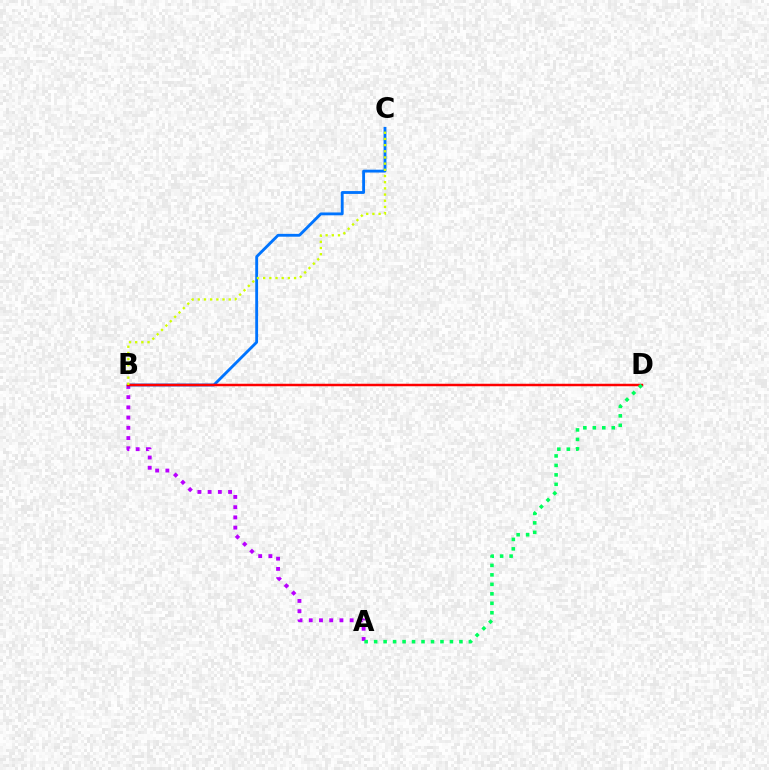{('A', 'B'): [{'color': '#b900ff', 'line_style': 'dotted', 'thickness': 2.78}], ('B', 'C'): [{'color': '#0074ff', 'line_style': 'solid', 'thickness': 2.05}, {'color': '#d1ff00', 'line_style': 'dotted', 'thickness': 1.68}], ('B', 'D'): [{'color': '#ff0000', 'line_style': 'solid', 'thickness': 1.79}], ('A', 'D'): [{'color': '#00ff5c', 'line_style': 'dotted', 'thickness': 2.57}]}